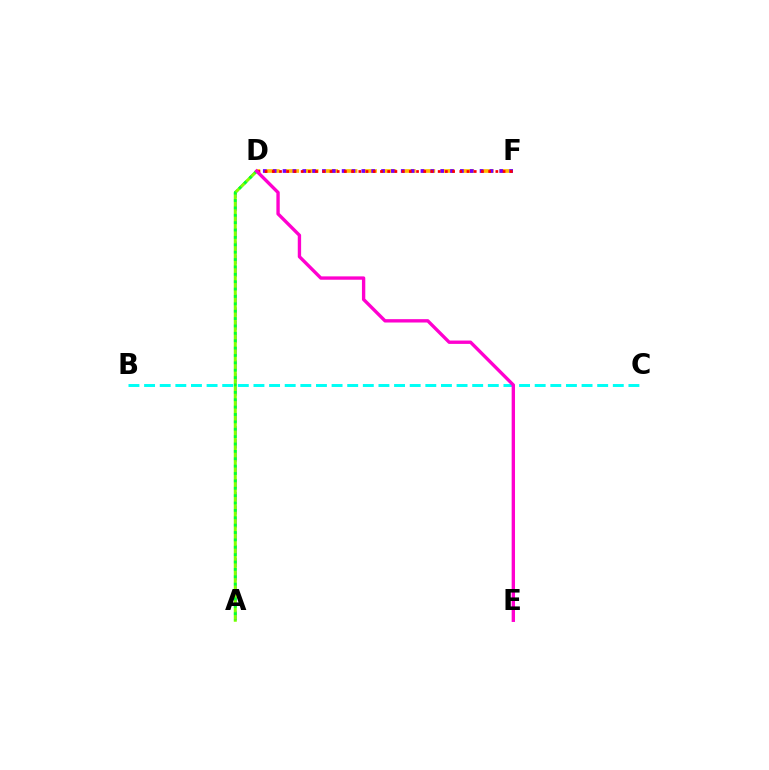{('A', 'D'): [{'color': '#004bff', 'line_style': 'dashed', 'thickness': 1.79}, {'color': '#84ff00', 'line_style': 'solid', 'thickness': 2.16}, {'color': '#00ff39', 'line_style': 'dotted', 'thickness': 2.0}], ('D', 'F'): [{'color': '#ffbd00', 'line_style': 'dashed', 'thickness': 2.64}, {'color': '#7200ff', 'line_style': 'dotted', 'thickness': 2.68}, {'color': '#ff0000', 'line_style': 'dotted', 'thickness': 1.96}], ('B', 'C'): [{'color': '#00fff6', 'line_style': 'dashed', 'thickness': 2.12}], ('D', 'E'): [{'color': '#ff00cf', 'line_style': 'solid', 'thickness': 2.42}]}